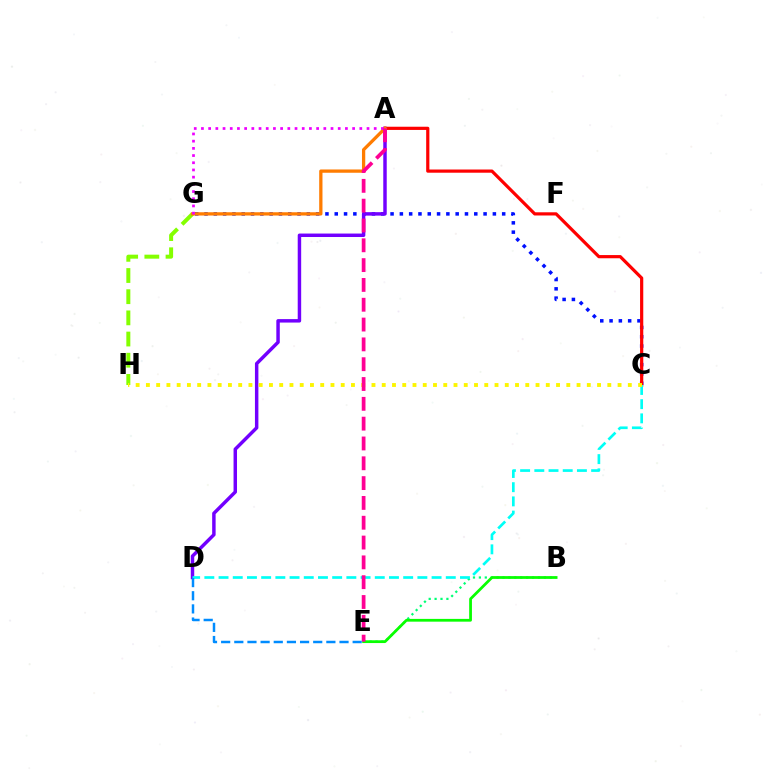{('C', 'G'): [{'color': '#0010ff', 'line_style': 'dotted', 'thickness': 2.53}], ('A', 'D'): [{'color': '#7200ff', 'line_style': 'solid', 'thickness': 2.49}], ('A', 'C'): [{'color': '#ff0000', 'line_style': 'solid', 'thickness': 2.3}], ('G', 'H'): [{'color': '#84ff00', 'line_style': 'dashed', 'thickness': 2.88}], ('B', 'E'): [{'color': '#00ff74', 'line_style': 'dotted', 'thickness': 1.6}, {'color': '#08ff00', 'line_style': 'solid', 'thickness': 1.99}], ('A', 'G'): [{'color': '#ff7c00', 'line_style': 'solid', 'thickness': 2.36}, {'color': '#ee00ff', 'line_style': 'dotted', 'thickness': 1.96}], ('C', 'D'): [{'color': '#00fff6', 'line_style': 'dashed', 'thickness': 1.93}], ('C', 'H'): [{'color': '#fcf500', 'line_style': 'dotted', 'thickness': 2.79}], ('A', 'E'): [{'color': '#ff0094', 'line_style': 'dashed', 'thickness': 2.69}], ('D', 'E'): [{'color': '#008cff', 'line_style': 'dashed', 'thickness': 1.79}]}